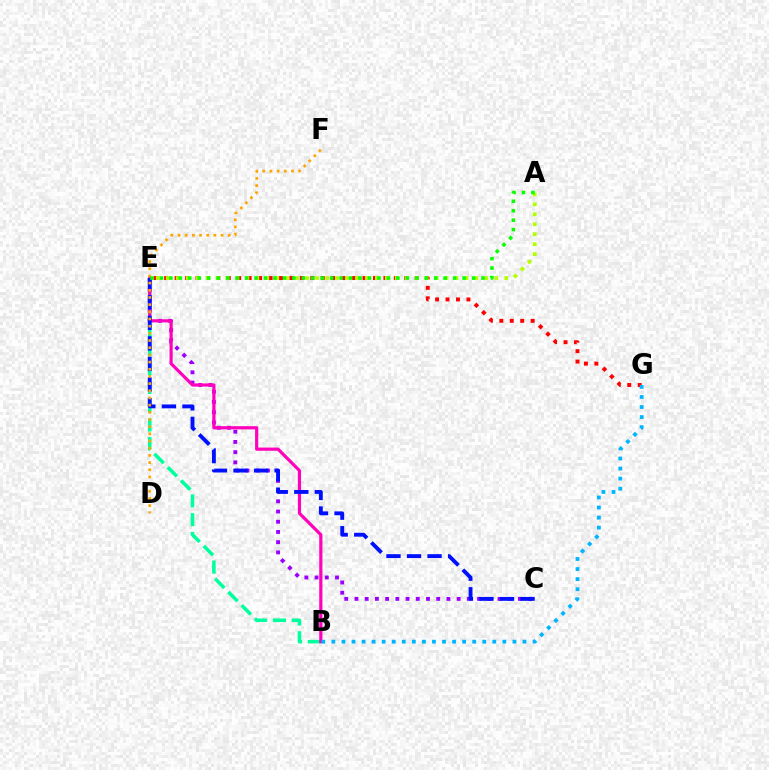{('B', 'E'): [{'color': '#00ff9d', 'line_style': 'dashed', 'thickness': 2.55}, {'color': '#ff00bd', 'line_style': 'solid', 'thickness': 2.3}], ('C', 'E'): [{'color': '#9b00ff', 'line_style': 'dotted', 'thickness': 2.78}, {'color': '#0010ff', 'line_style': 'dashed', 'thickness': 2.79}], ('E', 'G'): [{'color': '#ff0000', 'line_style': 'dotted', 'thickness': 2.84}], ('A', 'E'): [{'color': '#b3ff00', 'line_style': 'dotted', 'thickness': 2.71}, {'color': '#08ff00', 'line_style': 'dotted', 'thickness': 2.57}], ('D', 'F'): [{'color': '#ffa500', 'line_style': 'dotted', 'thickness': 1.95}], ('B', 'G'): [{'color': '#00b5ff', 'line_style': 'dotted', 'thickness': 2.73}]}